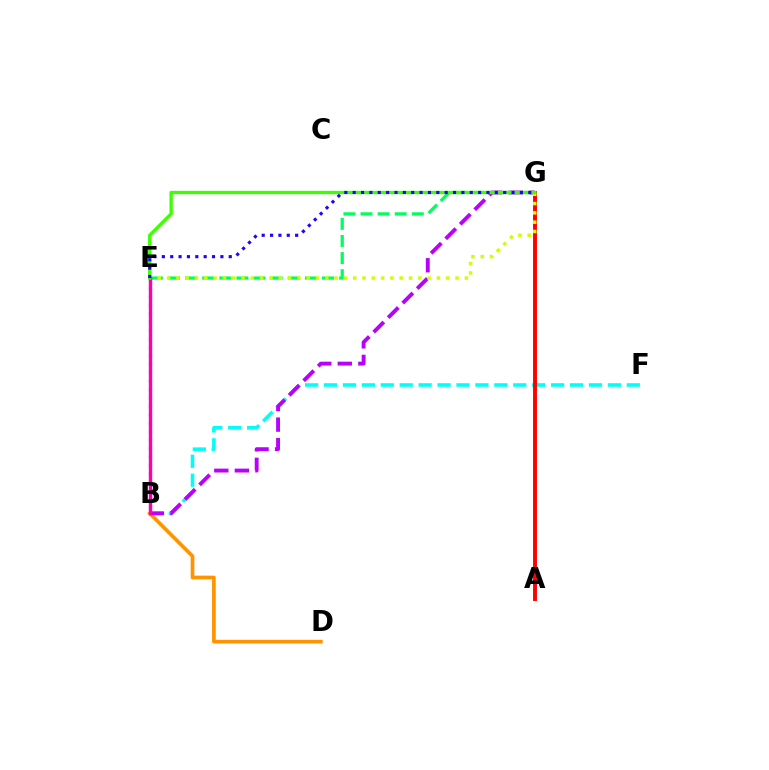{('B', 'F'): [{'color': '#00fff6', 'line_style': 'dashed', 'thickness': 2.57}], ('E', 'G'): [{'color': '#00ff5c', 'line_style': 'dashed', 'thickness': 2.32}, {'color': '#d1ff00', 'line_style': 'dotted', 'thickness': 2.53}, {'color': '#3dff00', 'line_style': 'solid', 'thickness': 2.39}, {'color': '#2500ff', 'line_style': 'dotted', 'thickness': 2.27}], ('A', 'G'): [{'color': '#ff0000', 'line_style': 'solid', 'thickness': 2.81}], ('B', 'E'): [{'color': '#0074ff', 'line_style': 'dotted', 'thickness': 2.29}, {'color': '#ff00ac', 'line_style': 'solid', 'thickness': 2.44}], ('B', 'D'): [{'color': '#ff9400', 'line_style': 'solid', 'thickness': 2.65}], ('B', 'G'): [{'color': '#b900ff', 'line_style': 'dashed', 'thickness': 2.79}]}